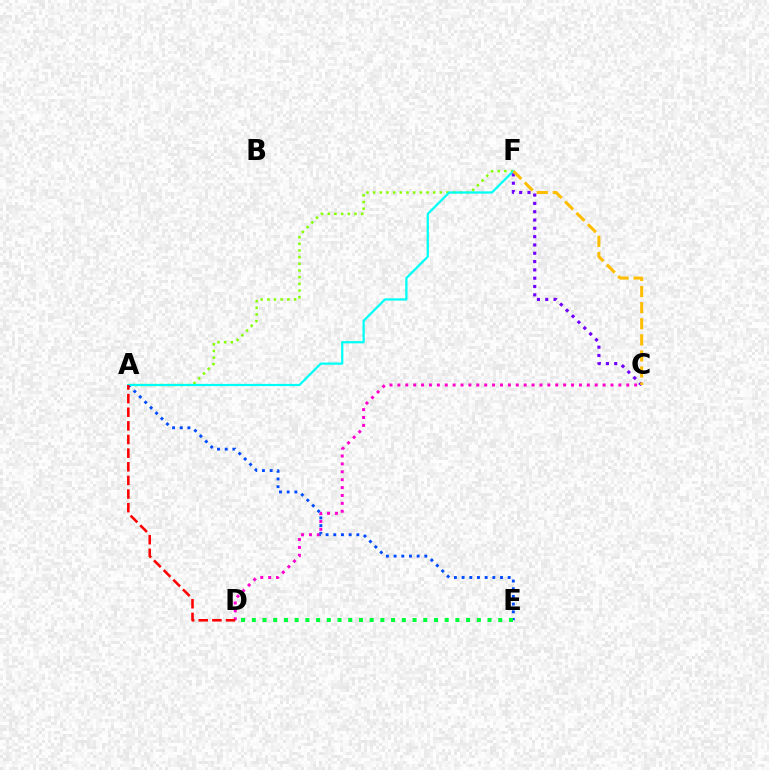{('C', 'D'): [{'color': '#ff00cf', 'line_style': 'dotted', 'thickness': 2.14}], ('A', 'F'): [{'color': '#84ff00', 'line_style': 'dotted', 'thickness': 1.81}, {'color': '#00fff6', 'line_style': 'solid', 'thickness': 1.61}], ('A', 'E'): [{'color': '#004bff', 'line_style': 'dotted', 'thickness': 2.09}], ('C', 'F'): [{'color': '#7200ff', 'line_style': 'dotted', 'thickness': 2.26}, {'color': '#ffbd00', 'line_style': 'dashed', 'thickness': 2.19}], ('A', 'D'): [{'color': '#ff0000', 'line_style': 'dashed', 'thickness': 1.85}], ('D', 'E'): [{'color': '#00ff39', 'line_style': 'dotted', 'thickness': 2.91}]}